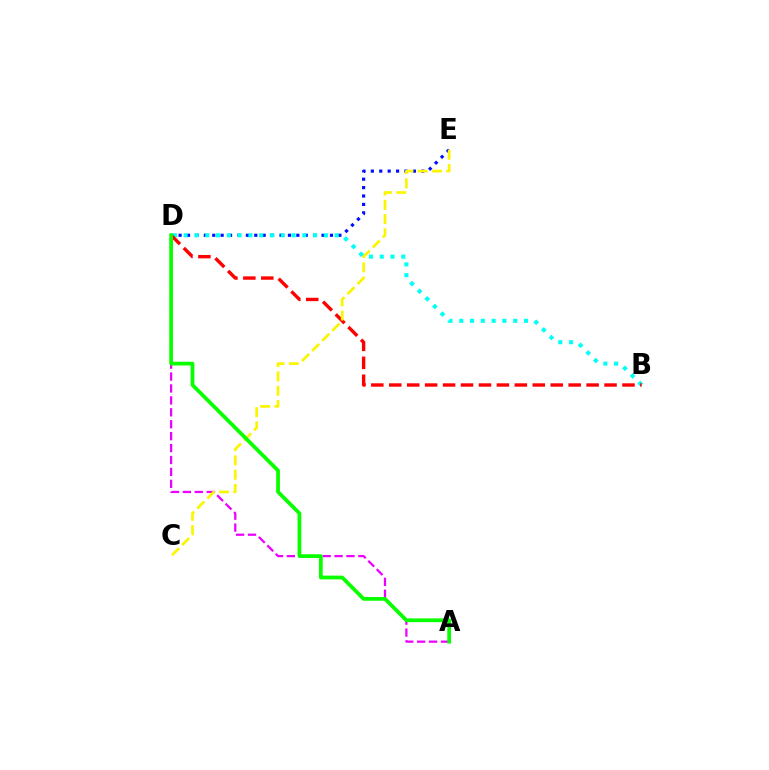{('D', 'E'): [{'color': '#0010ff', 'line_style': 'dotted', 'thickness': 2.28}], ('B', 'D'): [{'color': '#00fff6', 'line_style': 'dotted', 'thickness': 2.93}, {'color': '#ff0000', 'line_style': 'dashed', 'thickness': 2.44}], ('A', 'D'): [{'color': '#ee00ff', 'line_style': 'dashed', 'thickness': 1.62}, {'color': '#08ff00', 'line_style': 'solid', 'thickness': 2.7}], ('C', 'E'): [{'color': '#fcf500', 'line_style': 'dashed', 'thickness': 1.94}]}